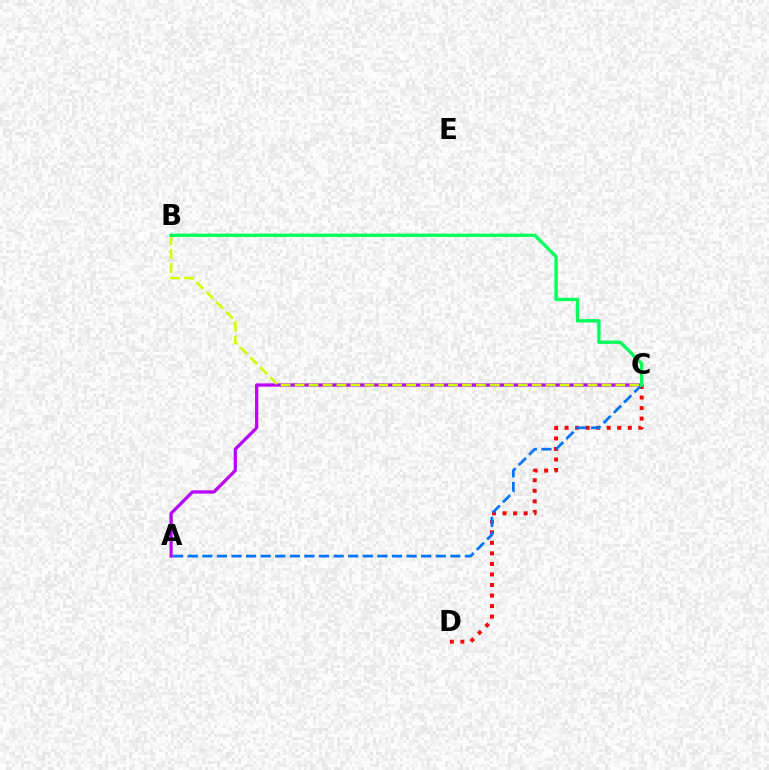{('A', 'C'): [{'color': '#b900ff', 'line_style': 'solid', 'thickness': 2.34}, {'color': '#0074ff', 'line_style': 'dashed', 'thickness': 1.98}], ('C', 'D'): [{'color': '#ff0000', 'line_style': 'dotted', 'thickness': 2.86}], ('B', 'C'): [{'color': '#d1ff00', 'line_style': 'dashed', 'thickness': 1.89}, {'color': '#00ff5c', 'line_style': 'solid', 'thickness': 2.4}]}